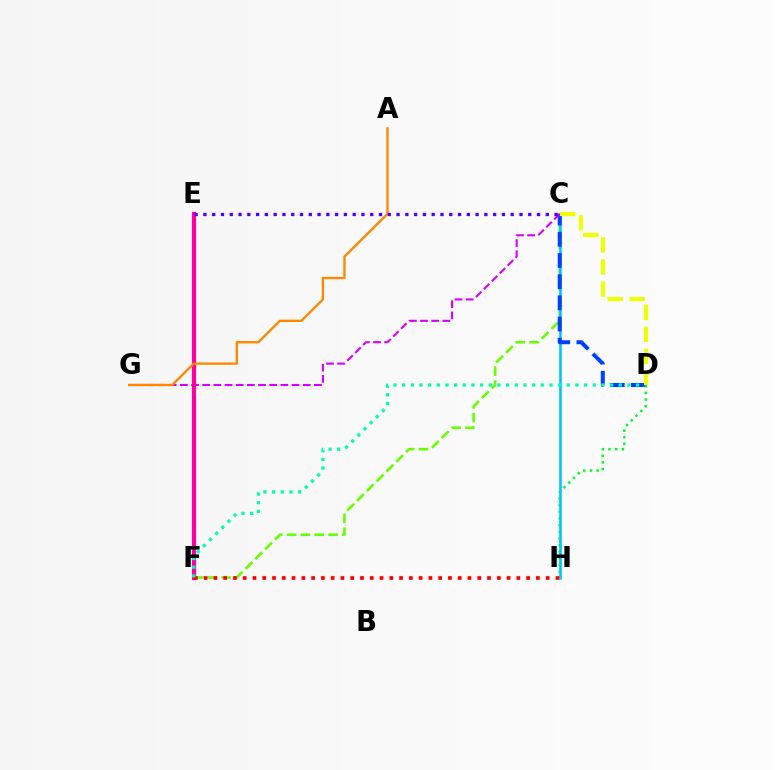{('D', 'H'): [{'color': '#00ff27', 'line_style': 'dotted', 'thickness': 1.81}], ('C', 'F'): [{'color': '#66ff00', 'line_style': 'dashed', 'thickness': 1.88}], ('C', 'H'): [{'color': '#00c7ff', 'line_style': 'solid', 'thickness': 1.88}], ('C', 'D'): [{'color': '#003fff', 'line_style': 'dashed', 'thickness': 2.88}, {'color': '#eeff00', 'line_style': 'dashed', 'thickness': 3.0}], ('C', 'G'): [{'color': '#d600ff', 'line_style': 'dashed', 'thickness': 1.52}], ('E', 'F'): [{'color': '#ff00a0', 'line_style': 'solid', 'thickness': 3.0}], ('A', 'G'): [{'color': '#ff8800', 'line_style': 'solid', 'thickness': 1.7}], ('F', 'H'): [{'color': '#ff0000', 'line_style': 'dotted', 'thickness': 2.66}], ('C', 'E'): [{'color': '#4f00ff', 'line_style': 'dotted', 'thickness': 2.39}], ('D', 'F'): [{'color': '#00ffaf', 'line_style': 'dotted', 'thickness': 2.35}]}